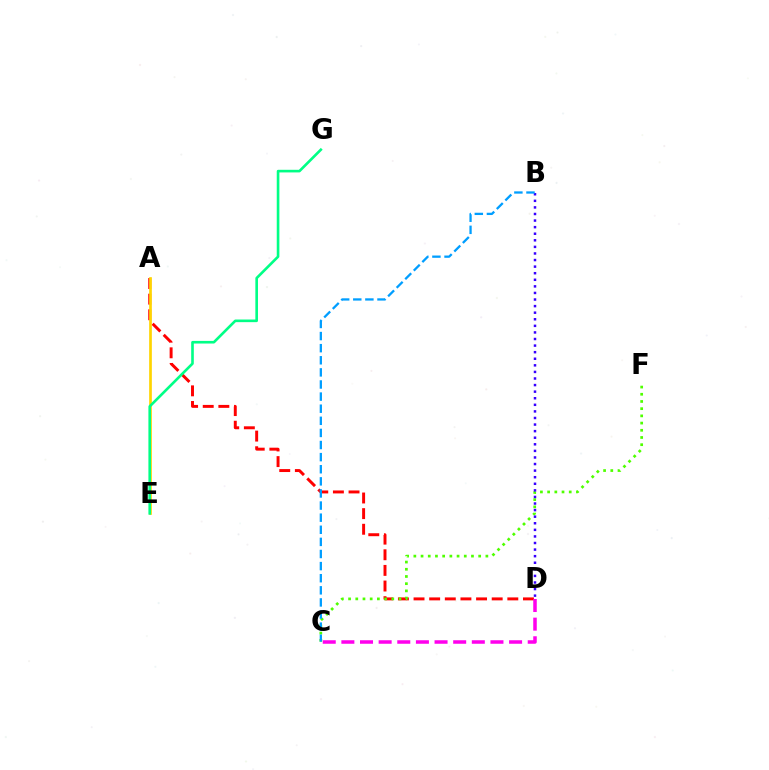{('A', 'D'): [{'color': '#ff0000', 'line_style': 'dashed', 'thickness': 2.12}], ('A', 'E'): [{'color': '#ffd500', 'line_style': 'solid', 'thickness': 1.93}], ('C', 'F'): [{'color': '#4fff00', 'line_style': 'dotted', 'thickness': 1.96}], ('B', 'D'): [{'color': '#3700ff', 'line_style': 'dotted', 'thickness': 1.79}], ('B', 'C'): [{'color': '#009eff', 'line_style': 'dashed', 'thickness': 1.64}], ('E', 'G'): [{'color': '#00ff86', 'line_style': 'solid', 'thickness': 1.89}], ('C', 'D'): [{'color': '#ff00ed', 'line_style': 'dashed', 'thickness': 2.53}]}